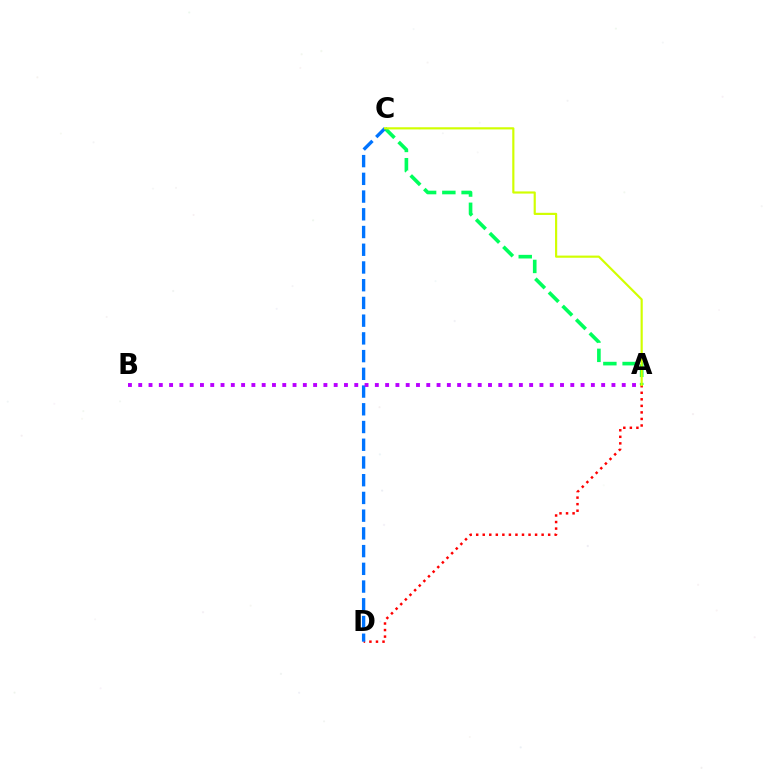{('A', 'C'): [{'color': '#00ff5c', 'line_style': 'dashed', 'thickness': 2.61}, {'color': '#d1ff00', 'line_style': 'solid', 'thickness': 1.56}], ('A', 'D'): [{'color': '#ff0000', 'line_style': 'dotted', 'thickness': 1.78}], ('C', 'D'): [{'color': '#0074ff', 'line_style': 'dashed', 'thickness': 2.41}], ('A', 'B'): [{'color': '#b900ff', 'line_style': 'dotted', 'thickness': 2.8}]}